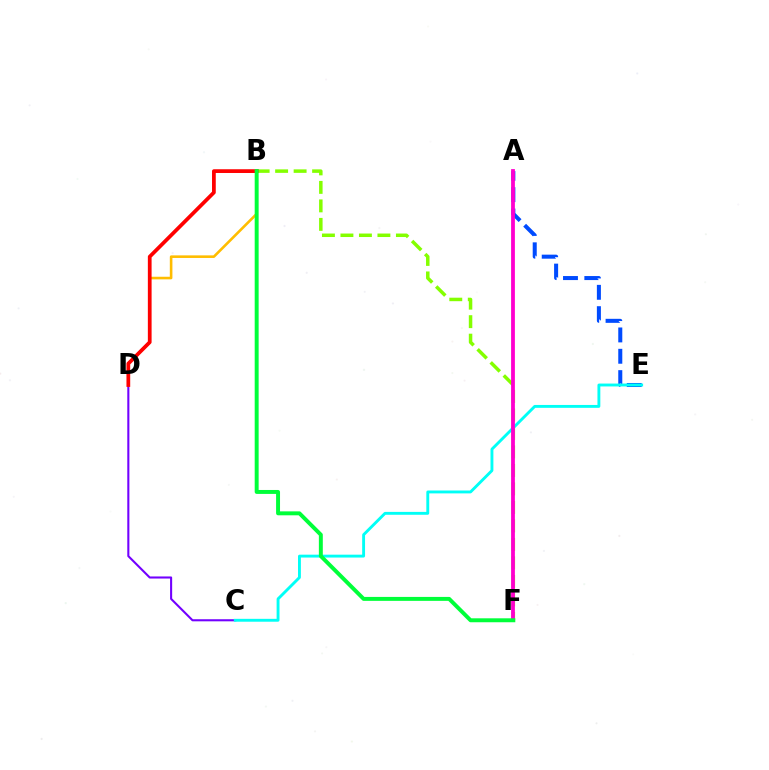{('C', 'D'): [{'color': '#7200ff', 'line_style': 'solid', 'thickness': 1.5}], ('B', 'F'): [{'color': '#84ff00', 'line_style': 'dashed', 'thickness': 2.51}, {'color': '#00ff39', 'line_style': 'solid', 'thickness': 2.84}], ('A', 'E'): [{'color': '#004bff', 'line_style': 'dashed', 'thickness': 2.9}], ('B', 'D'): [{'color': '#ffbd00', 'line_style': 'solid', 'thickness': 1.87}, {'color': '#ff0000', 'line_style': 'solid', 'thickness': 2.7}], ('C', 'E'): [{'color': '#00fff6', 'line_style': 'solid', 'thickness': 2.07}], ('A', 'F'): [{'color': '#ff00cf', 'line_style': 'solid', 'thickness': 2.73}]}